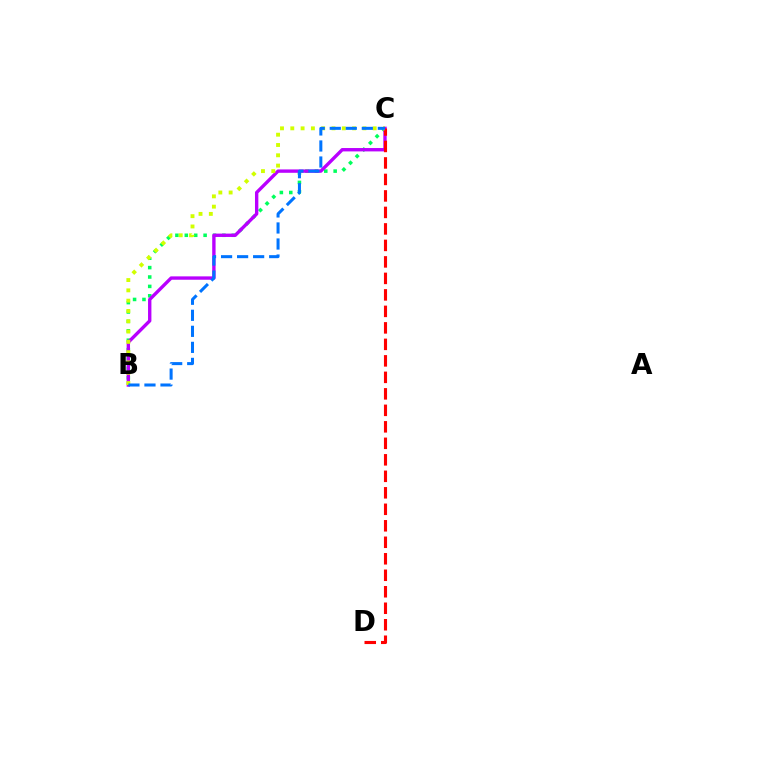{('B', 'C'): [{'color': '#00ff5c', 'line_style': 'dotted', 'thickness': 2.55}, {'color': '#b900ff', 'line_style': 'solid', 'thickness': 2.42}, {'color': '#d1ff00', 'line_style': 'dotted', 'thickness': 2.8}, {'color': '#0074ff', 'line_style': 'dashed', 'thickness': 2.18}], ('C', 'D'): [{'color': '#ff0000', 'line_style': 'dashed', 'thickness': 2.24}]}